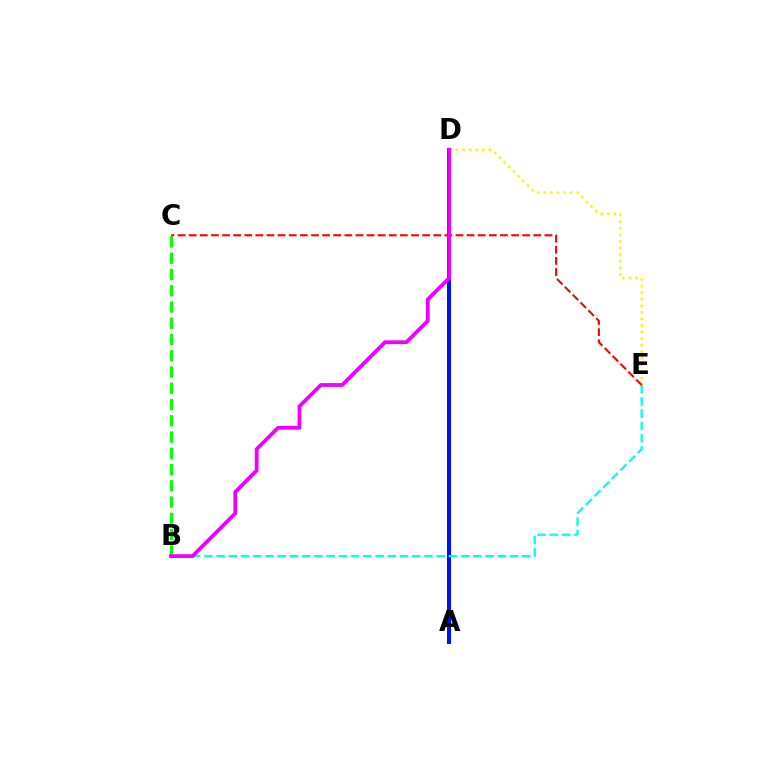{('A', 'D'): [{'color': '#0010ff', 'line_style': 'solid', 'thickness': 2.9}], ('D', 'E'): [{'color': '#fcf500', 'line_style': 'dotted', 'thickness': 1.79}], ('B', 'E'): [{'color': '#00fff6', 'line_style': 'dashed', 'thickness': 1.66}], ('B', 'C'): [{'color': '#08ff00', 'line_style': 'dashed', 'thickness': 2.21}], ('C', 'E'): [{'color': '#ff0000', 'line_style': 'dashed', 'thickness': 1.51}], ('B', 'D'): [{'color': '#ee00ff', 'line_style': 'solid', 'thickness': 2.72}]}